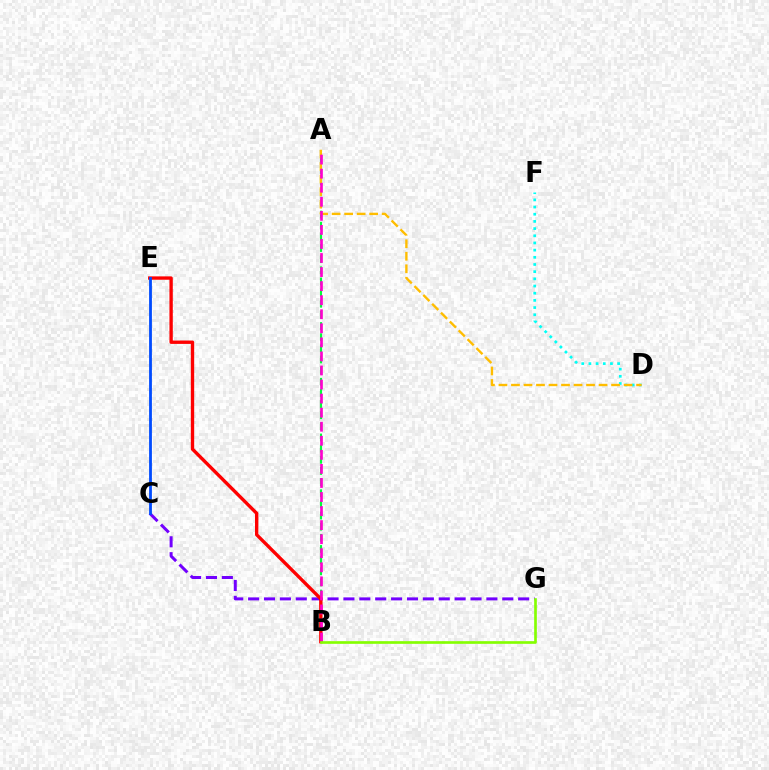{('A', 'B'): [{'color': '#00ff39', 'line_style': 'dashed', 'thickness': 1.51}, {'color': '#ff00cf', 'line_style': 'dashed', 'thickness': 1.91}], ('C', 'G'): [{'color': '#7200ff', 'line_style': 'dashed', 'thickness': 2.16}], ('D', 'F'): [{'color': '#00fff6', 'line_style': 'dotted', 'thickness': 1.95}], ('A', 'D'): [{'color': '#ffbd00', 'line_style': 'dashed', 'thickness': 1.7}], ('B', 'E'): [{'color': '#ff0000', 'line_style': 'solid', 'thickness': 2.42}], ('C', 'E'): [{'color': '#004bff', 'line_style': 'solid', 'thickness': 2.02}], ('B', 'G'): [{'color': '#84ff00', 'line_style': 'solid', 'thickness': 1.91}]}